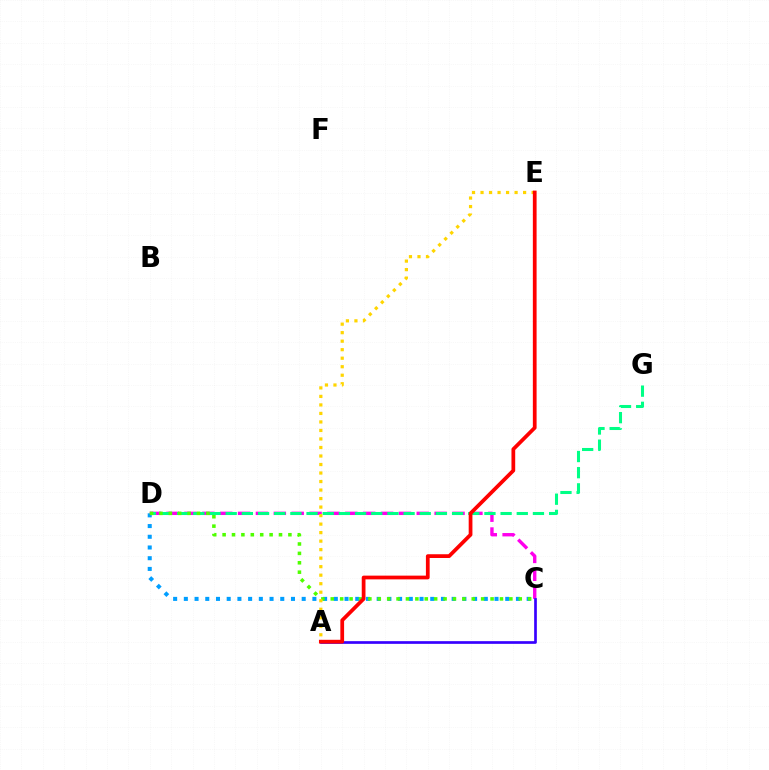{('C', 'D'): [{'color': '#ff00ed', 'line_style': 'dashed', 'thickness': 2.43}, {'color': '#009eff', 'line_style': 'dotted', 'thickness': 2.91}, {'color': '#4fff00', 'line_style': 'dotted', 'thickness': 2.55}], ('A', 'C'): [{'color': '#3700ff', 'line_style': 'solid', 'thickness': 1.94}], ('D', 'G'): [{'color': '#00ff86', 'line_style': 'dashed', 'thickness': 2.2}], ('A', 'E'): [{'color': '#ffd500', 'line_style': 'dotted', 'thickness': 2.31}, {'color': '#ff0000', 'line_style': 'solid', 'thickness': 2.7}]}